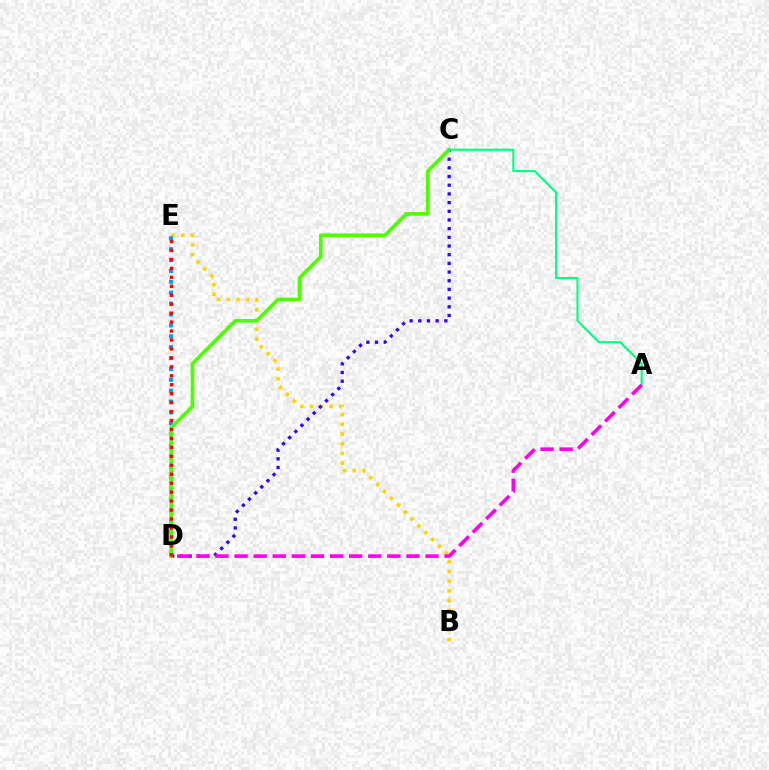{('B', 'E'): [{'color': '#ffd500', 'line_style': 'dotted', 'thickness': 2.64}], ('D', 'E'): [{'color': '#009eff', 'line_style': 'dotted', 'thickness': 2.96}, {'color': '#ff0000', 'line_style': 'dotted', 'thickness': 2.43}], ('C', 'D'): [{'color': '#3700ff', 'line_style': 'dotted', 'thickness': 2.36}, {'color': '#4fff00', 'line_style': 'solid', 'thickness': 2.65}], ('A', 'C'): [{'color': '#00ff86', 'line_style': 'solid', 'thickness': 1.52}], ('A', 'D'): [{'color': '#ff00ed', 'line_style': 'dashed', 'thickness': 2.59}]}